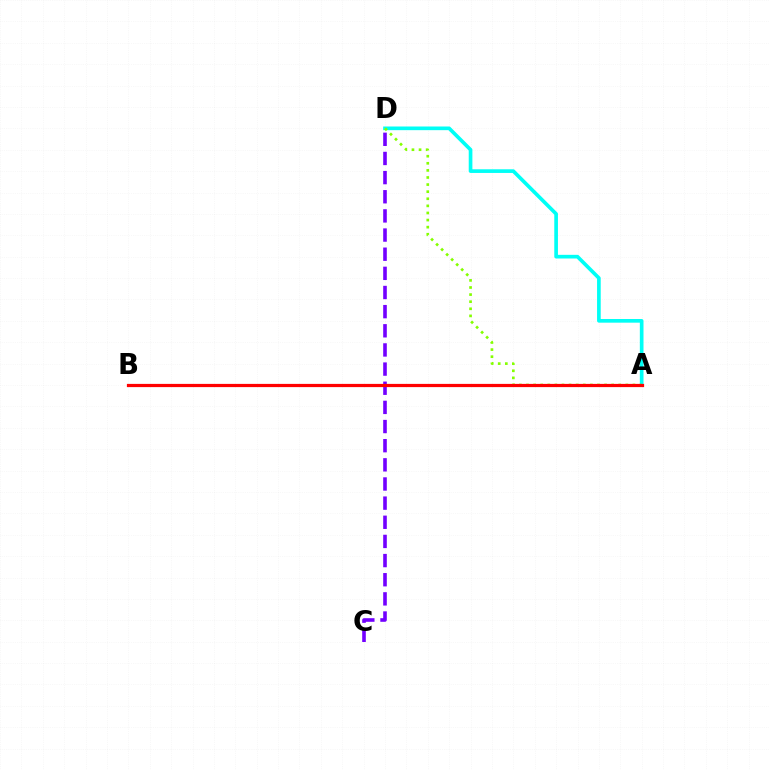{('A', 'D'): [{'color': '#00fff6', 'line_style': 'solid', 'thickness': 2.64}, {'color': '#84ff00', 'line_style': 'dotted', 'thickness': 1.93}], ('C', 'D'): [{'color': '#7200ff', 'line_style': 'dashed', 'thickness': 2.6}], ('A', 'B'): [{'color': '#ff0000', 'line_style': 'solid', 'thickness': 2.32}]}